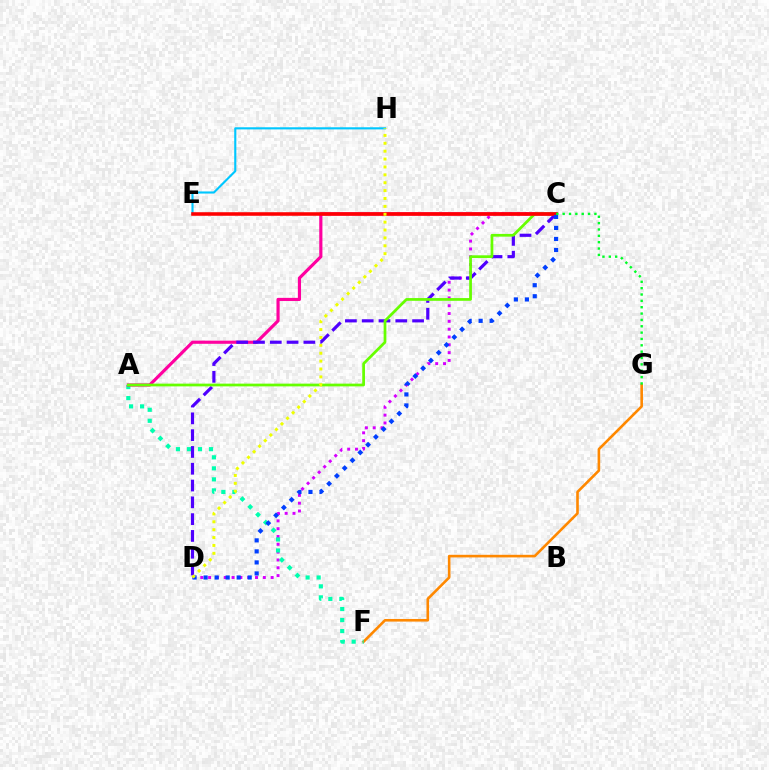{('F', 'G'): [{'color': '#ff8800', 'line_style': 'solid', 'thickness': 1.88}], ('C', 'D'): [{'color': '#d600ff', 'line_style': 'dotted', 'thickness': 2.12}, {'color': '#4f00ff', 'line_style': 'dashed', 'thickness': 2.28}, {'color': '#003fff', 'line_style': 'dotted', 'thickness': 3.0}], ('A', 'F'): [{'color': '#00ffaf', 'line_style': 'dotted', 'thickness': 2.99}], ('A', 'C'): [{'color': '#ff00a0', 'line_style': 'solid', 'thickness': 2.27}, {'color': '#66ff00', 'line_style': 'solid', 'thickness': 1.97}], ('E', 'H'): [{'color': '#00c7ff', 'line_style': 'solid', 'thickness': 1.53}], ('C', 'E'): [{'color': '#ff0000', 'line_style': 'solid', 'thickness': 2.57}], ('C', 'G'): [{'color': '#00ff27', 'line_style': 'dotted', 'thickness': 1.73}], ('D', 'H'): [{'color': '#eeff00', 'line_style': 'dotted', 'thickness': 2.14}]}